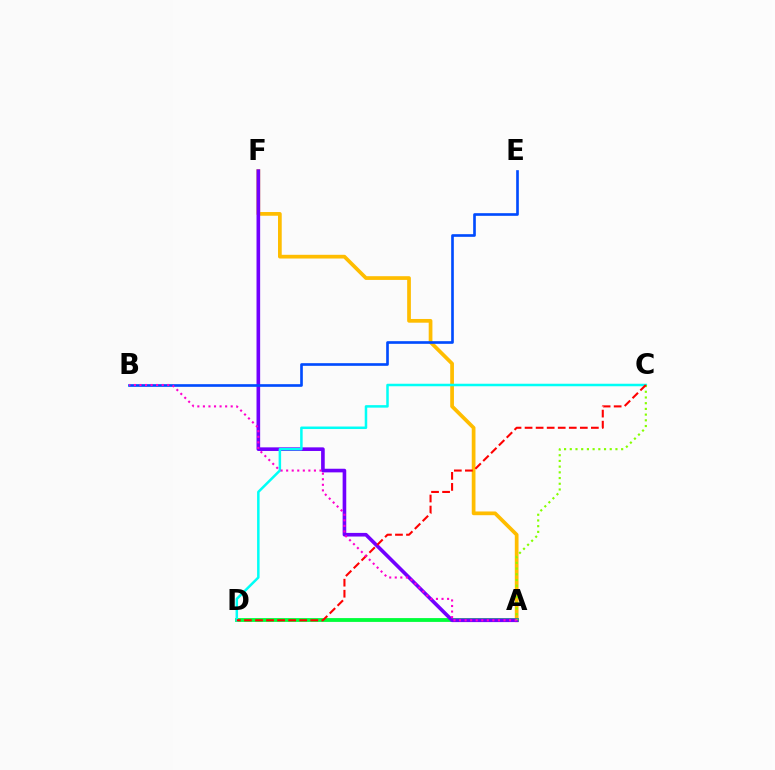{('A', 'F'): [{'color': '#ffbd00', 'line_style': 'solid', 'thickness': 2.68}, {'color': '#7200ff', 'line_style': 'solid', 'thickness': 2.61}], ('A', 'D'): [{'color': '#00ff39', 'line_style': 'solid', 'thickness': 2.75}], ('B', 'E'): [{'color': '#004bff', 'line_style': 'solid', 'thickness': 1.91}], ('C', 'D'): [{'color': '#00fff6', 'line_style': 'solid', 'thickness': 1.8}, {'color': '#ff0000', 'line_style': 'dashed', 'thickness': 1.5}], ('A', 'C'): [{'color': '#84ff00', 'line_style': 'dotted', 'thickness': 1.55}], ('A', 'B'): [{'color': '#ff00cf', 'line_style': 'dotted', 'thickness': 1.51}]}